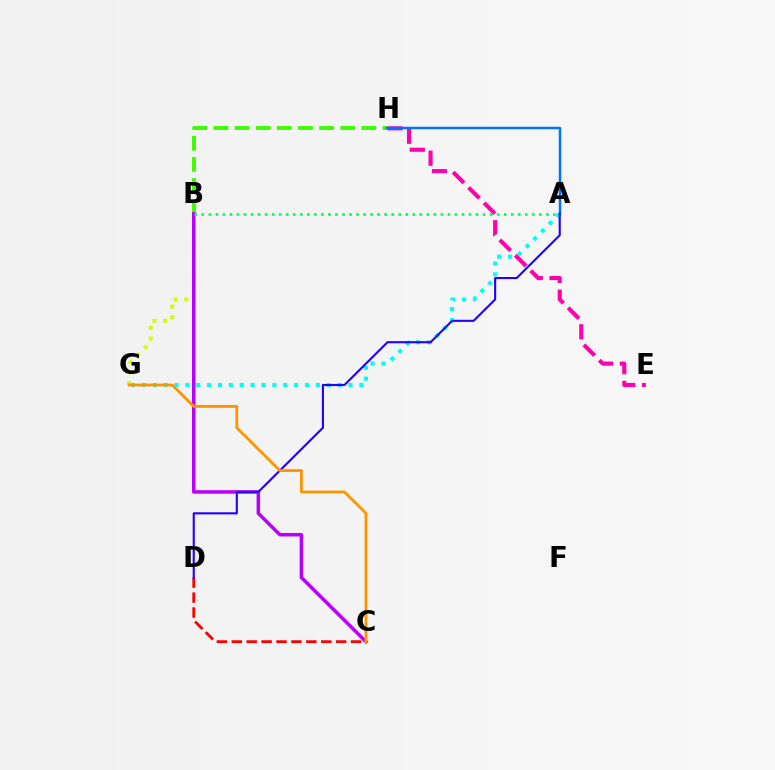{('E', 'H'): [{'color': '#ff00ac', 'line_style': 'dashed', 'thickness': 2.96}], ('A', 'G'): [{'color': '#00fff6', 'line_style': 'dotted', 'thickness': 2.96}], ('B', 'G'): [{'color': '#d1ff00', 'line_style': 'dotted', 'thickness': 2.9}], ('C', 'D'): [{'color': '#ff0000', 'line_style': 'dashed', 'thickness': 2.02}], ('B', 'H'): [{'color': '#3dff00', 'line_style': 'dashed', 'thickness': 2.87}], ('B', 'C'): [{'color': '#b900ff', 'line_style': 'solid', 'thickness': 2.52}], ('A', 'H'): [{'color': '#0074ff', 'line_style': 'solid', 'thickness': 1.8}], ('A', 'B'): [{'color': '#00ff5c', 'line_style': 'dotted', 'thickness': 1.91}], ('A', 'D'): [{'color': '#2500ff', 'line_style': 'solid', 'thickness': 1.53}], ('C', 'G'): [{'color': '#ff9400', 'line_style': 'solid', 'thickness': 2.02}]}